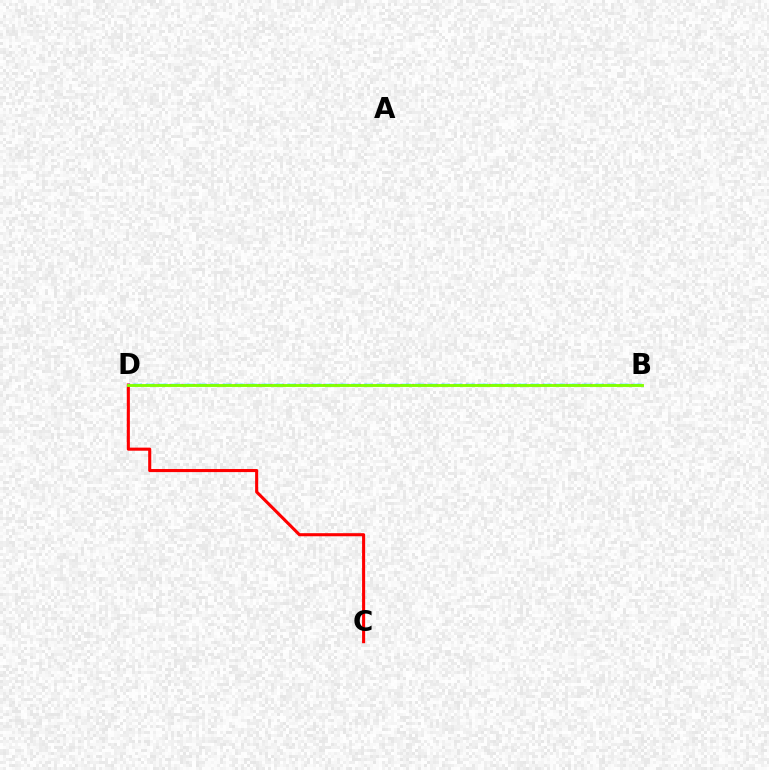{('C', 'D'): [{'color': '#ff0000', 'line_style': 'solid', 'thickness': 2.22}], ('B', 'D'): [{'color': '#7200ff', 'line_style': 'dotted', 'thickness': 1.61}, {'color': '#00fff6', 'line_style': 'dashed', 'thickness': 1.74}, {'color': '#84ff00', 'line_style': 'solid', 'thickness': 2.07}]}